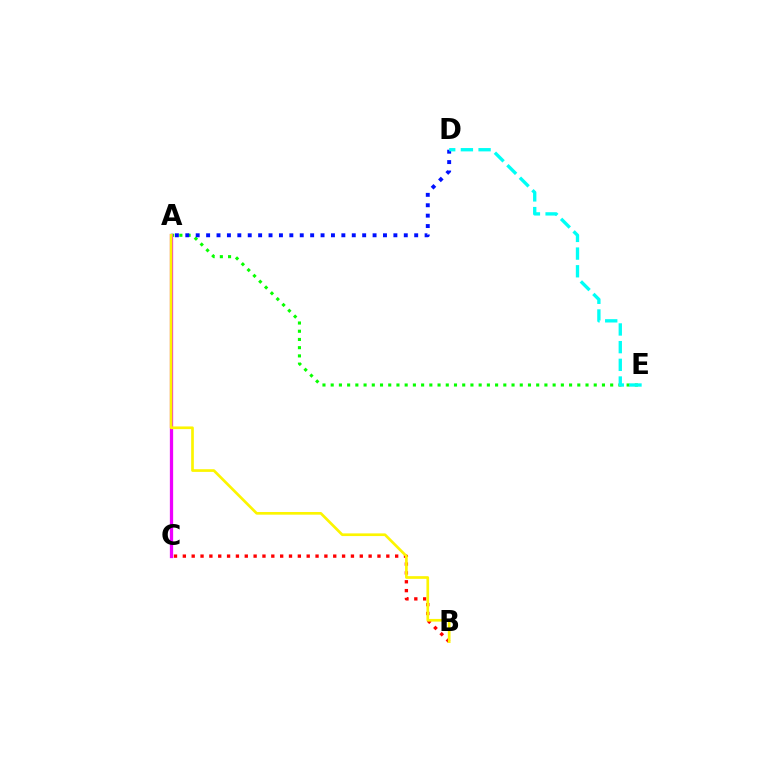{('A', 'E'): [{'color': '#08ff00', 'line_style': 'dotted', 'thickness': 2.23}], ('B', 'C'): [{'color': '#ff0000', 'line_style': 'dotted', 'thickness': 2.4}], ('A', 'D'): [{'color': '#0010ff', 'line_style': 'dotted', 'thickness': 2.83}], ('A', 'C'): [{'color': '#ee00ff', 'line_style': 'solid', 'thickness': 2.36}], ('D', 'E'): [{'color': '#00fff6', 'line_style': 'dashed', 'thickness': 2.4}], ('A', 'B'): [{'color': '#fcf500', 'line_style': 'solid', 'thickness': 1.93}]}